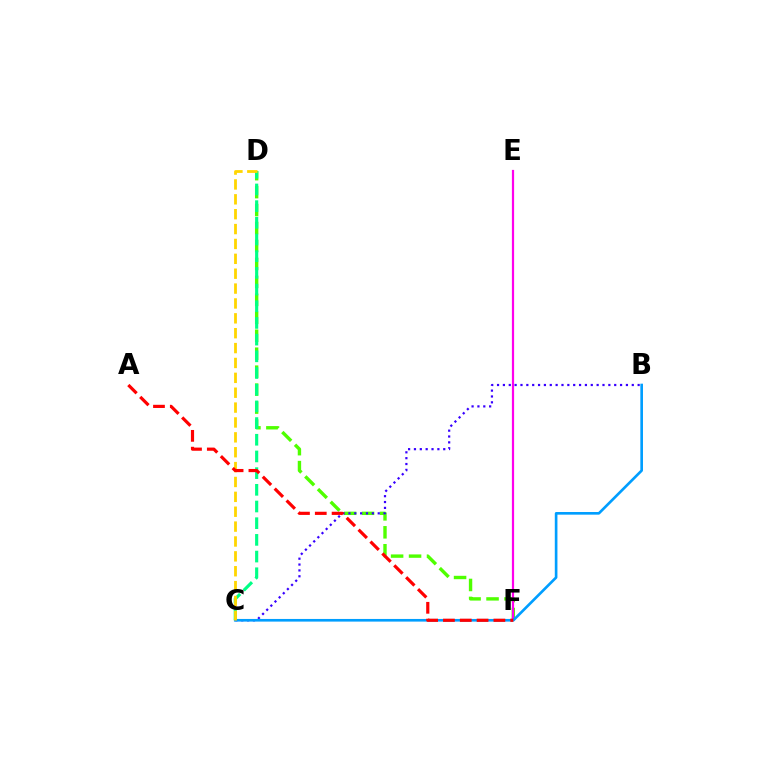{('D', 'F'): [{'color': '#4fff00', 'line_style': 'dashed', 'thickness': 2.44}], ('E', 'F'): [{'color': '#ff00ed', 'line_style': 'solid', 'thickness': 1.59}], ('C', 'D'): [{'color': '#00ff86', 'line_style': 'dashed', 'thickness': 2.27}, {'color': '#ffd500', 'line_style': 'dashed', 'thickness': 2.02}], ('B', 'C'): [{'color': '#3700ff', 'line_style': 'dotted', 'thickness': 1.59}, {'color': '#009eff', 'line_style': 'solid', 'thickness': 1.91}], ('A', 'F'): [{'color': '#ff0000', 'line_style': 'dashed', 'thickness': 2.28}]}